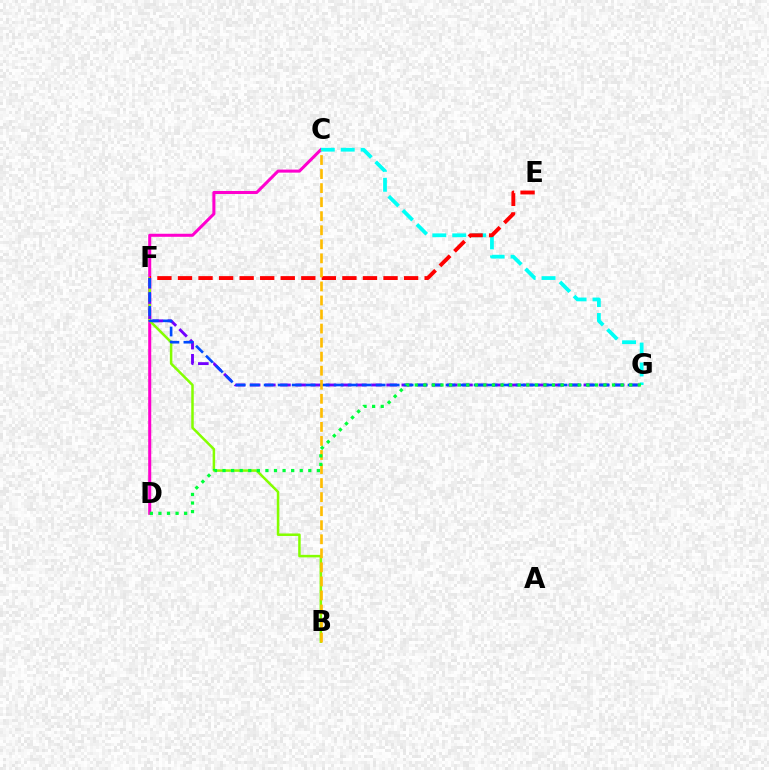{('C', 'D'): [{'color': '#ff00cf', 'line_style': 'solid', 'thickness': 2.19}], ('C', 'G'): [{'color': '#00fff6', 'line_style': 'dashed', 'thickness': 2.71}], ('B', 'F'): [{'color': '#84ff00', 'line_style': 'solid', 'thickness': 1.81}], ('E', 'F'): [{'color': '#ff0000', 'line_style': 'dashed', 'thickness': 2.79}], ('F', 'G'): [{'color': '#7200ff', 'line_style': 'dashed', 'thickness': 2.06}, {'color': '#004bff', 'line_style': 'dashed', 'thickness': 1.9}], ('B', 'C'): [{'color': '#ffbd00', 'line_style': 'dashed', 'thickness': 1.91}], ('D', 'G'): [{'color': '#00ff39', 'line_style': 'dotted', 'thickness': 2.33}]}